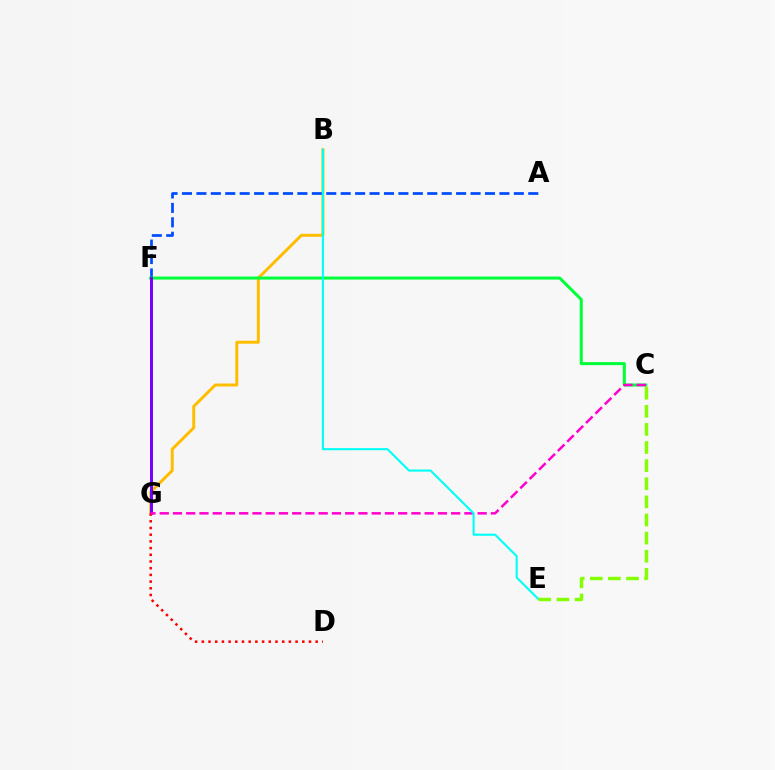{('B', 'G'): [{'color': '#ffbd00', 'line_style': 'solid', 'thickness': 2.15}], ('A', 'F'): [{'color': '#004bff', 'line_style': 'dashed', 'thickness': 1.96}], ('C', 'F'): [{'color': '#00ff39', 'line_style': 'solid', 'thickness': 2.17}], ('F', 'G'): [{'color': '#7200ff', 'line_style': 'solid', 'thickness': 2.13}], ('D', 'G'): [{'color': '#ff0000', 'line_style': 'dotted', 'thickness': 1.82}], ('C', 'G'): [{'color': '#ff00cf', 'line_style': 'dashed', 'thickness': 1.8}], ('B', 'E'): [{'color': '#00fff6', 'line_style': 'solid', 'thickness': 1.51}], ('C', 'E'): [{'color': '#84ff00', 'line_style': 'dashed', 'thickness': 2.46}]}